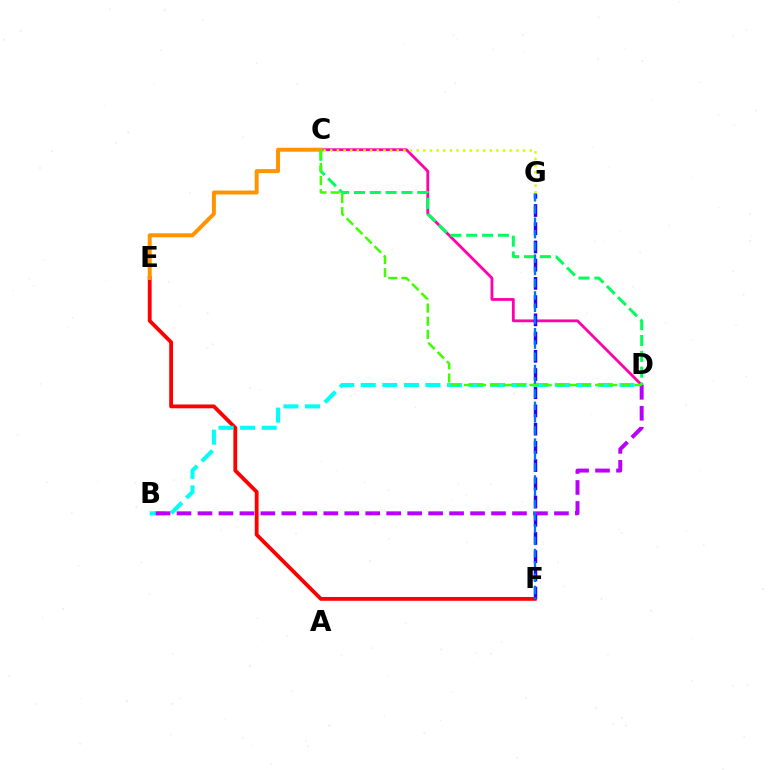{('C', 'D'): [{'color': '#ff00ac', 'line_style': 'solid', 'thickness': 2.01}, {'color': '#00ff5c', 'line_style': 'dashed', 'thickness': 2.15}, {'color': '#3dff00', 'line_style': 'dashed', 'thickness': 1.78}], ('F', 'G'): [{'color': '#2500ff', 'line_style': 'dashed', 'thickness': 2.48}, {'color': '#0074ff', 'line_style': 'dashed', 'thickness': 1.67}], ('E', 'F'): [{'color': '#ff0000', 'line_style': 'solid', 'thickness': 2.75}], ('B', 'D'): [{'color': '#00fff6', 'line_style': 'dashed', 'thickness': 2.93}, {'color': '#b900ff', 'line_style': 'dashed', 'thickness': 2.85}], ('C', 'E'): [{'color': '#ff9400', 'line_style': 'solid', 'thickness': 2.85}], ('C', 'G'): [{'color': '#d1ff00', 'line_style': 'dotted', 'thickness': 1.81}]}